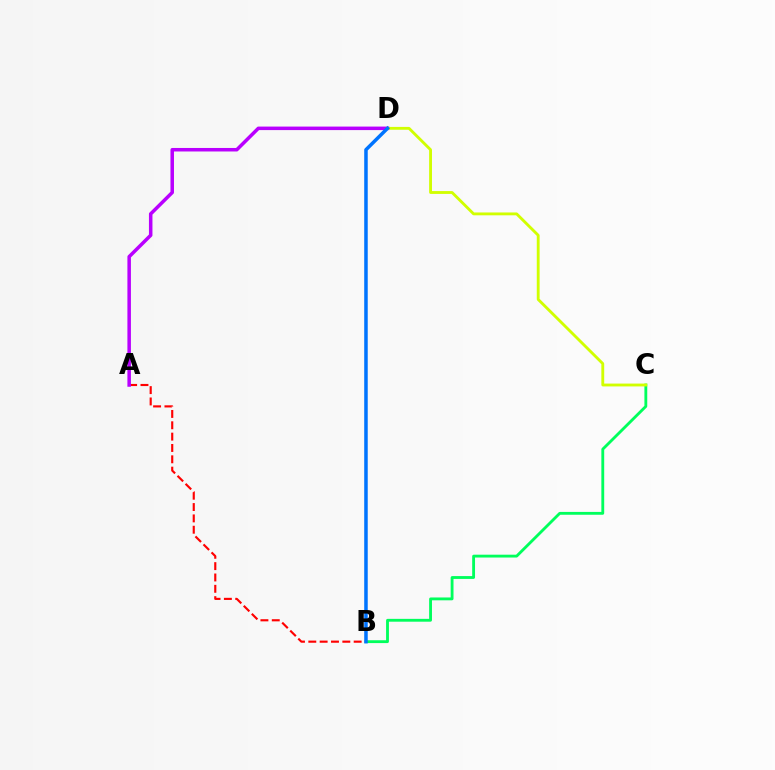{('A', 'B'): [{'color': '#ff0000', 'line_style': 'dashed', 'thickness': 1.54}], ('B', 'C'): [{'color': '#00ff5c', 'line_style': 'solid', 'thickness': 2.04}], ('A', 'D'): [{'color': '#b900ff', 'line_style': 'solid', 'thickness': 2.53}], ('C', 'D'): [{'color': '#d1ff00', 'line_style': 'solid', 'thickness': 2.05}], ('B', 'D'): [{'color': '#0074ff', 'line_style': 'solid', 'thickness': 2.53}]}